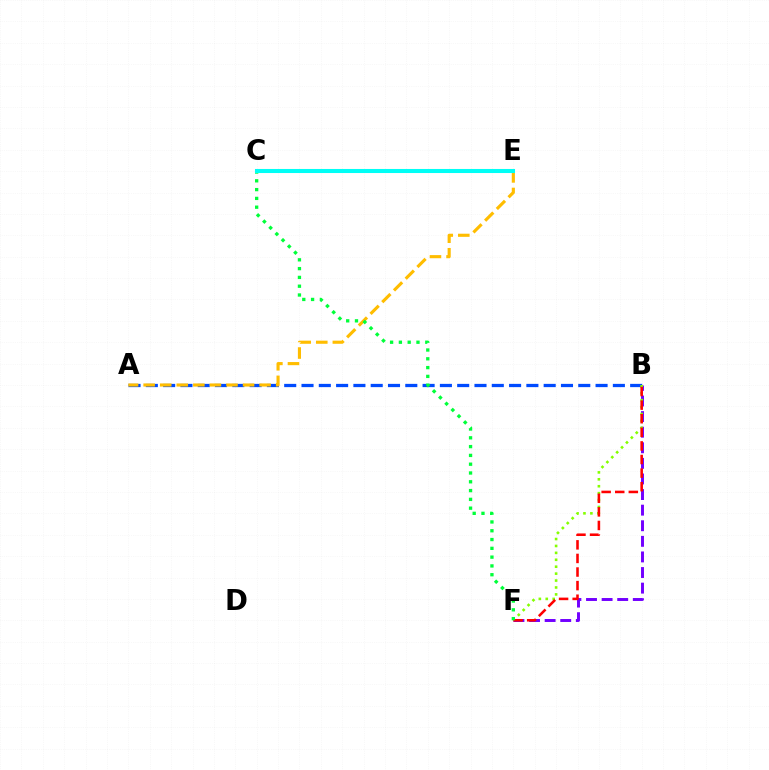{('C', 'E'): [{'color': '#ff00cf', 'line_style': 'solid', 'thickness': 2.73}, {'color': '#00fff6', 'line_style': 'solid', 'thickness': 2.93}], ('A', 'B'): [{'color': '#004bff', 'line_style': 'dashed', 'thickness': 2.35}], ('A', 'E'): [{'color': '#ffbd00', 'line_style': 'dashed', 'thickness': 2.25}], ('B', 'F'): [{'color': '#7200ff', 'line_style': 'dashed', 'thickness': 2.12}, {'color': '#84ff00', 'line_style': 'dotted', 'thickness': 1.88}, {'color': '#ff0000', 'line_style': 'dashed', 'thickness': 1.85}], ('C', 'F'): [{'color': '#00ff39', 'line_style': 'dotted', 'thickness': 2.39}]}